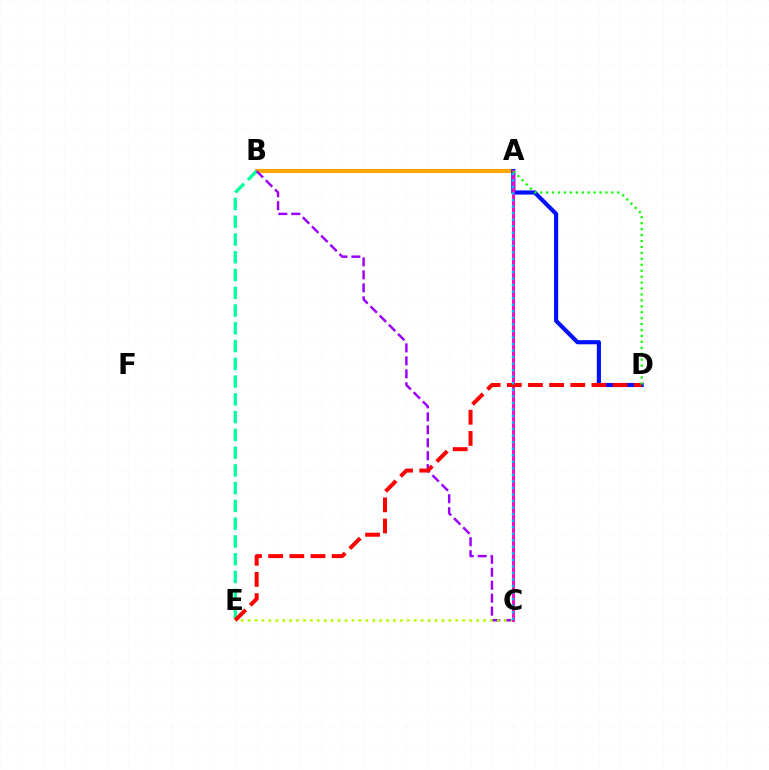{('A', 'B'): [{'color': '#ffa500', 'line_style': 'solid', 'thickness': 2.93}], ('B', 'E'): [{'color': '#00ff9d', 'line_style': 'dashed', 'thickness': 2.41}], ('B', 'C'): [{'color': '#9b00ff', 'line_style': 'dashed', 'thickness': 1.76}], ('A', 'D'): [{'color': '#0010ff', 'line_style': 'solid', 'thickness': 2.98}, {'color': '#08ff00', 'line_style': 'dotted', 'thickness': 1.61}], ('C', 'E'): [{'color': '#b3ff00', 'line_style': 'dotted', 'thickness': 1.88}], ('A', 'C'): [{'color': '#ff00bd', 'line_style': 'solid', 'thickness': 2.08}, {'color': '#00b5ff', 'line_style': 'dotted', 'thickness': 1.78}], ('D', 'E'): [{'color': '#ff0000', 'line_style': 'dashed', 'thickness': 2.87}]}